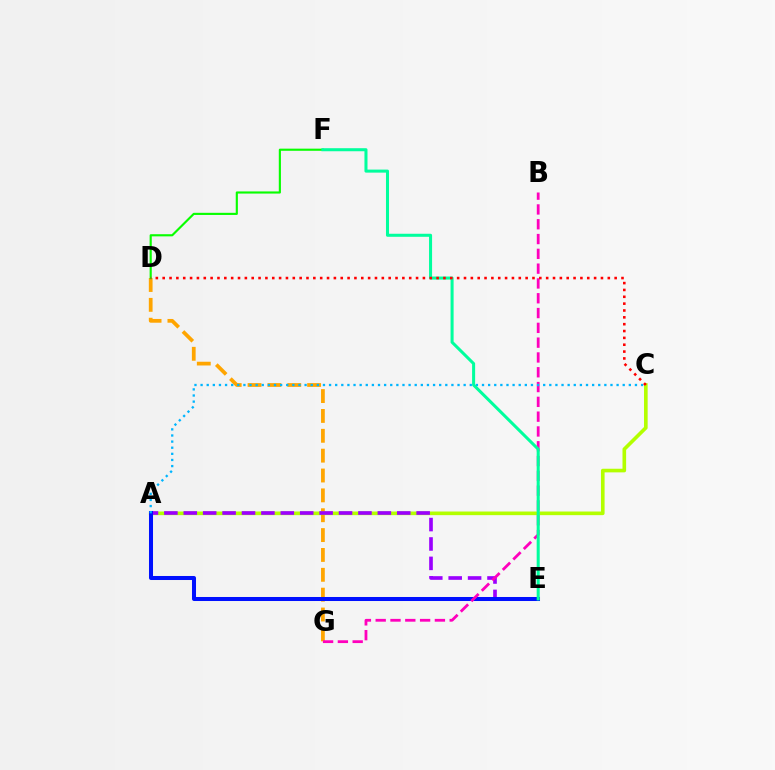{('D', 'G'): [{'color': '#ffa500', 'line_style': 'dashed', 'thickness': 2.7}], ('A', 'C'): [{'color': '#b3ff00', 'line_style': 'solid', 'thickness': 2.61}, {'color': '#00b5ff', 'line_style': 'dotted', 'thickness': 1.66}], ('D', 'F'): [{'color': '#08ff00', 'line_style': 'solid', 'thickness': 1.54}], ('A', 'E'): [{'color': '#9b00ff', 'line_style': 'dashed', 'thickness': 2.64}, {'color': '#0010ff', 'line_style': 'solid', 'thickness': 2.9}], ('B', 'G'): [{'color': '#ff00bd', 'line_style': 'dashed', 'thickness': 2.01}], ('E', 'F'): [{'color': '#00ff9d', 'line_style': 'solid', 'thickness': 2.19}], ('C', 'D'): [{'color': '#ff0000', 'line_style': 'dotted', 'thickness': 1.86}]}